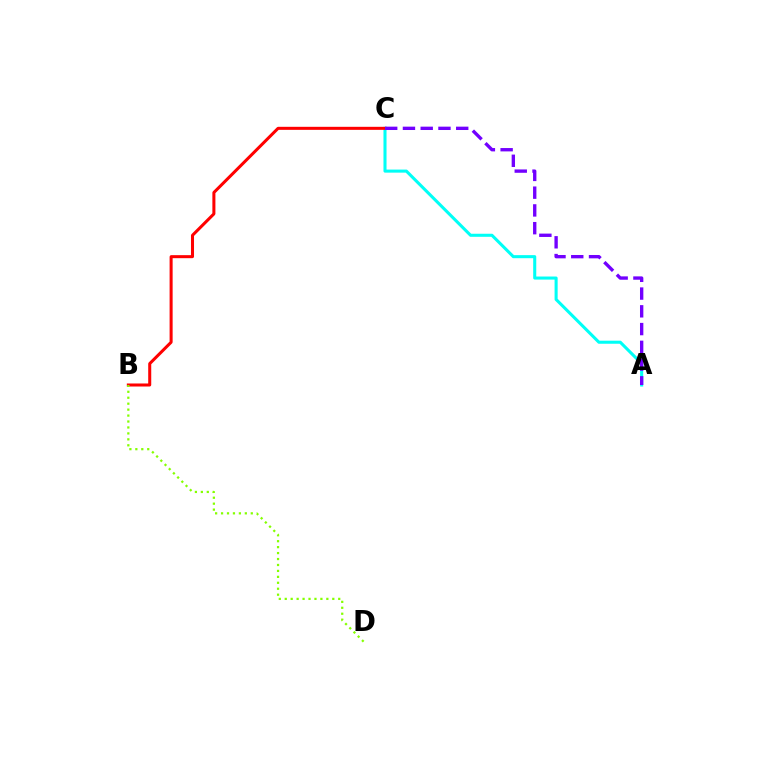{('A', 'C'): [{'color': '#00fff6', 'line_style': 'solid', 'thickness': 2.21}, {'color': '#7200ff', 'line_style': 'dashed', 'thickness': 2.41}], ('B', 'C'): [{'color': '#ff0000', 'line_style': 'solid', 'thickness': 2.18}], ('B', 'D'): [{'color': '#84ff00', 'line_style': 'dotted', 'thickness': 1.61}]}